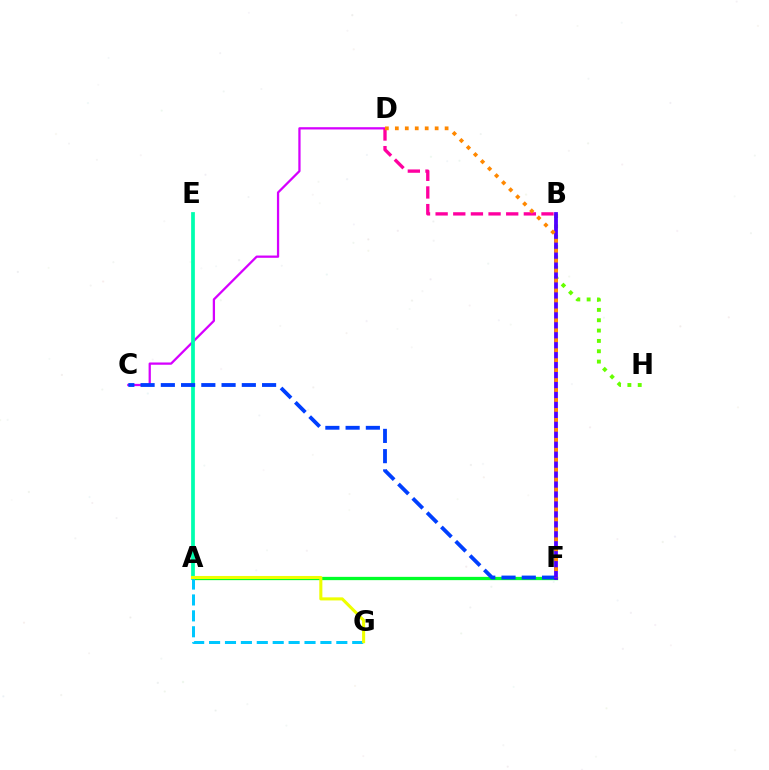{('C', 'D'): [{'color': '#d600ff', 'line_style': 'solid', 'thickness': 1.63}], ('A', 'F'): [{'color': '#00ff27', 'line_style': 'solid', 'thickness': 2.36}], ('A', 'E'): [{'color': '#00ffaf', 'line_style': 'solid', 'thickness': 2.7}], ('C', 'F'): [{'color': '#003fff', 'line_style': 'dashed', 'thickness': 2.75}], ('B', 'H'): [{'color': '#66ff00', 'line_style': 'dotted', 'thickness': 2.81}], ('B', 'F'): [{'color': '#ff0000', 'line_style': 'dotted', 'thickness': 1.52}, {'color': '#4f00ff', 'line_style': 'solid', 'thickness': 2.73}], ('A', 'G'): [{'color': '#00c7ff', 'line_style': 'dashed', 'thickness': 2.16}, {'color': '#eeff00', 'line_style': 'solid', 'thickness': 2.21}], ('B', 'D'): [{'color': '#ff00a0', 'line_style': 'dashed', 'thickness': 2.4}], ('D', 'F'): [{'color': '#ff8800', 'line_style': 'dotted', 'thickness': 2.7}]}